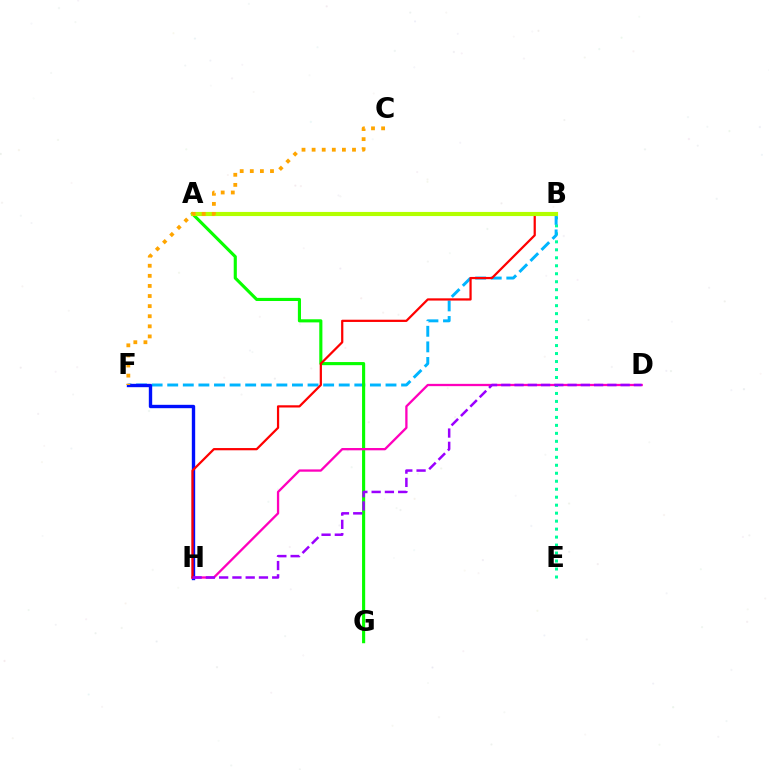{('B', 'E'): [{'color': '#00ff9d', 'line_style': 'dotted', 'thickness': 2.17}], ('B', 'F'): [{'color': '#00b5ff', 'line_style': 'dashed', 'thickness': 2.12}], ('F', 'H'): [{'color': '#0010ff', 'line_style': 'solid', 'thickness': 2.42}], ('A', 'G'): [{'color': '#08ff00', 'line_style': 'solid', 'thickness': 2.25}], ('D', 'H'): [{'color': '#ff00bd', 'line_style': 'solid', 'thickness': 1.66}, {'color': '#9b00ff', 'line_style': 'dashed', 'thickness': 1.8}], ('B', 'H'): [{'color': '#ff0000', 'line_style': 'solid', 'thickness': 1.61}], ('A', 'B'): [{'color': '#b3ff00', 'line_style': 'solid', 'thickness': 2.97}], ('C', 'F'): [{'color': '#ffa500', 'line_style': 'dotted', 'thickness': 2.74}]}